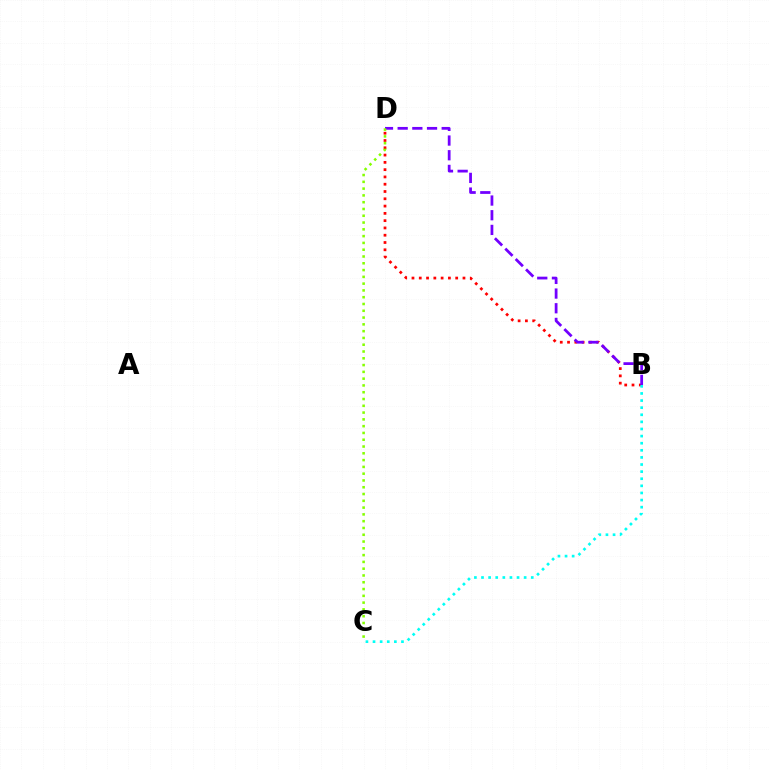{('B', 'D'): [{'color': '#ff0000', 'line_style': 'dotted', 'thickness': 1.98}, {'color': '#7200ff', 'line_style': 'dashed', 'thickness': 1.99}], ('C', 'D'): [{'color': '#84ff00', 'line_style': 'dotted', 'thickness': 1.84}], ('B', 'C'): [{'color': '#00fff6', 'line_style': 'dotted', 'thickness': 1.93}]}